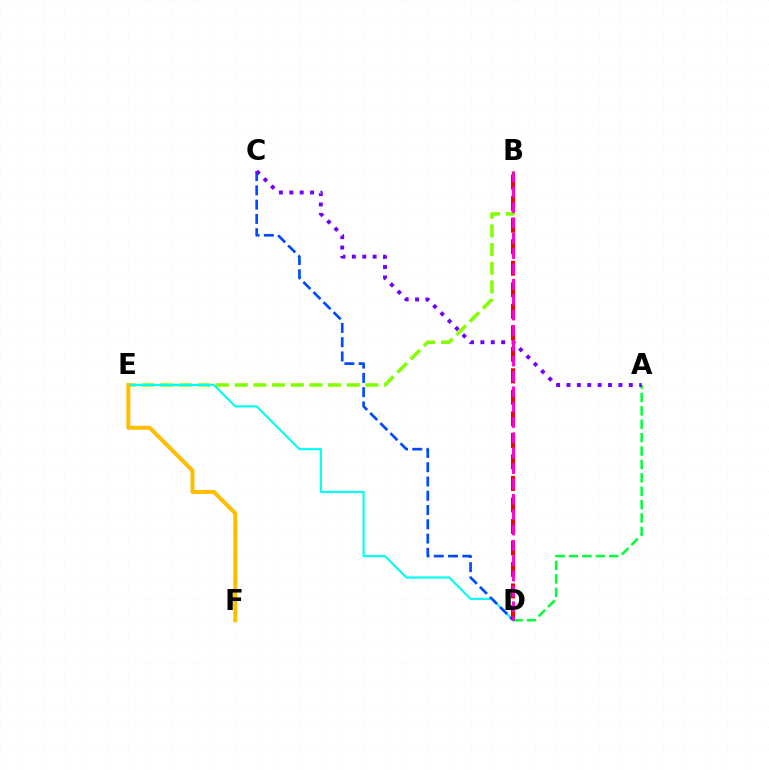{('B', 'E'): [{'color': '#84ff00', 'line_style': 'dashed', 'thickness': 2.54}], ('B', 'D'): [{'color': '#ff0000', 'line_style': 'dashed', 'thickness': 2.92}, {'color': '#ff00cf', 'line_style': 'dashed', 'thickness': 2.09}], ('D', 'E'): [{'color': '#00fff6', 'line_style': 'solid', 'thickness': 1.54}], ('A', 'D'): [{'color': '#00ff39', 'line_style': 'dashed', 'thickness': 1.82}], ('C', 'D'): [{'color': '#004bff', 'line_style': 'dashed', 'thickness': 1.94}], ('A', 'C'): [{'color': '#7200ff', 'line_style': 'dotted', 'thickness': 2.82}], ('E', 'F'): [{'color': '#ffbd00', 'line_style': 'solid', 'thickness': 2.86}]}